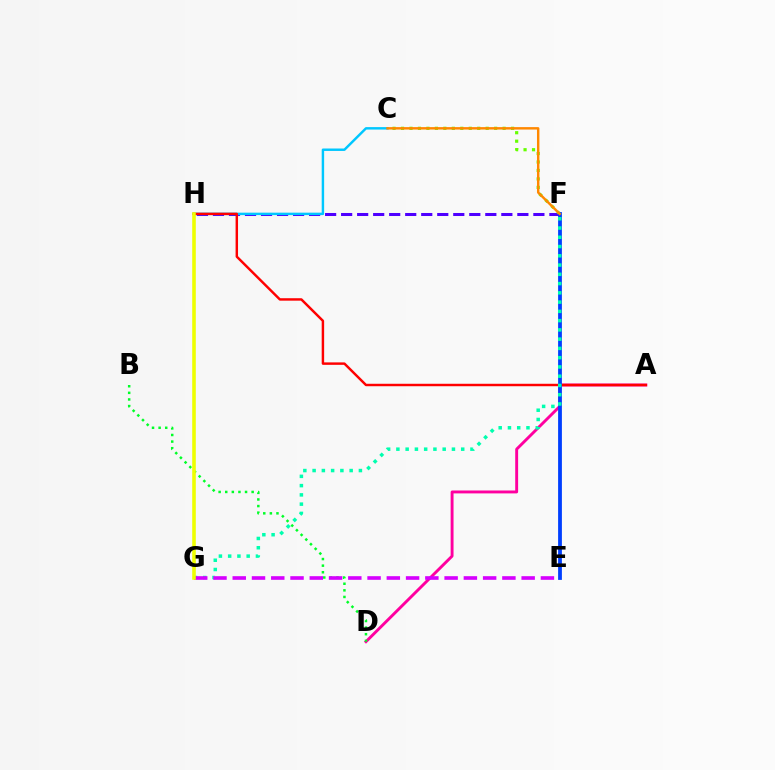{('F', 'H'): [{'color': '#4f00ff', 'line_style': 'dashed', 'thickness': 2.18}], ('C', 'F'): [{'color': '#66ff00', 'line_style': 'dotted', 'thickness': 2.3}, {'color': '#ff8800', 'line_style': 'solid', 'thickness': 1.75}], ('C', 'H'): [{'color': '#00c7ff', 'line_style': 'solid', 'thickness': 1.76}], ('A', 'D'): [{'color': '#ff00a0', 'line_style': 'solid', 'thickness': 2.09}], ('A', 'H'): [{'color': '#ff0000', 'line_style': 'solid', 'thickness': 1.76}], ('E', 'F'): [{'color': '#003fff', 'line_style': 'solid', 'thickness': 2.73}], ('B', 'D'): [{'color': '#00ff27', 'line_style': 'dotted', 'thickness': 1.79}], ('F', 'G'): [{'color': '#00ffaf', 'line_style': 'dotted', 'thickness': 2.52}], ('E', 'G'): [{'color': '#d600ff', 'line_style': 'dashed', 'thickness': 2.62}], ('G', 'H'): [{'color': '#eeff00', 'line_style': 'solid', 'thickness': 2.58}]}